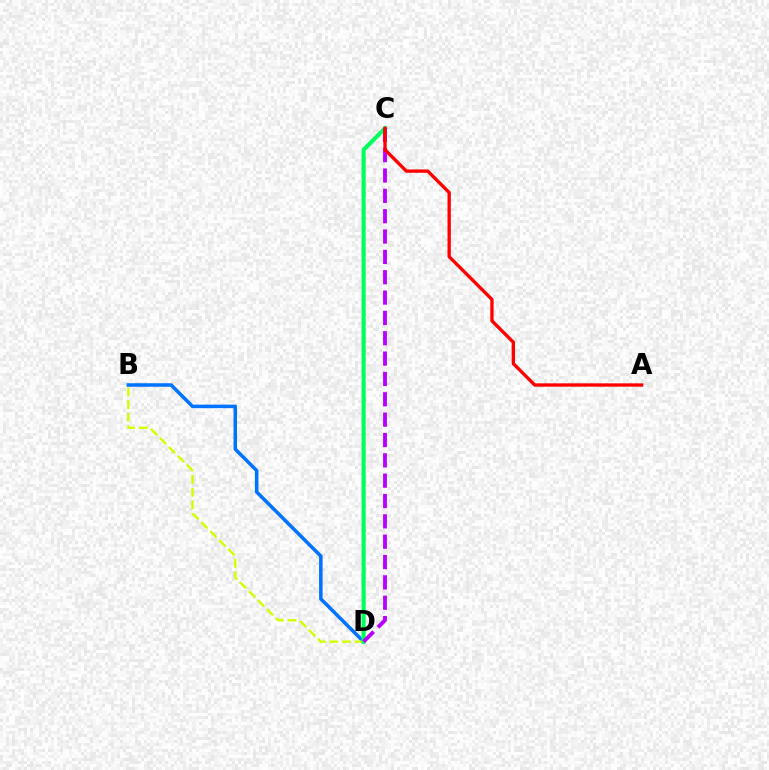{('B', 'D'): [{'color': '#0074ff', 'line_style': 'solid', 'thickness': 2.54}, {'color': '#d1ff00', 'line_style': 'dashed', 'thickness': 1.72}], ('C', 'D'): [{'color': '#00ff5c', 'line_style': 'solid', 'thickness': 2.99}, {'color': '#b900ff', 'line_style': 'dashed', 'thickness': 2.76}], ('A', 'C'): [{'color': '#ff0000', 'line_style': 'solid', 'thickness': 2.4}]}